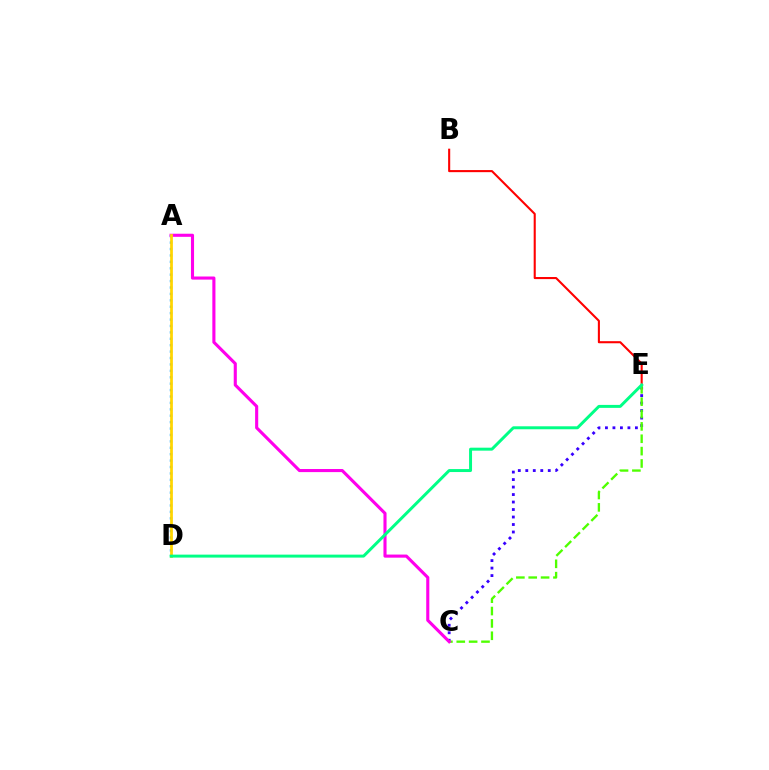{('C', 'E'): [{'color': '#3700ff', 'line_style': 'dotted', 'thickness': 2.04}, {'color': '#4fff00', 'line_style': 'dashed', 'thickness': 1.68}], ('A', 'D'): [{'color': '#009eff', 'line_style': 'dotted', 'thickness': 1.74}, {'color': '#ffd500', 'line_style': 'solid', 'thickness': 1.98}], ('A', 'C'): [{'color': '#ff00ed', 'line_style': 'solid', 'thickness': 2.23}], ('B', 'E'): [{'color': '#ff0000', 'line_style': 'solid', 'thickness': 1.5}], ('D', 'E'): [{'color': '#00ff86', 'line_style': 'solid', 'thickness': 2.14}]}